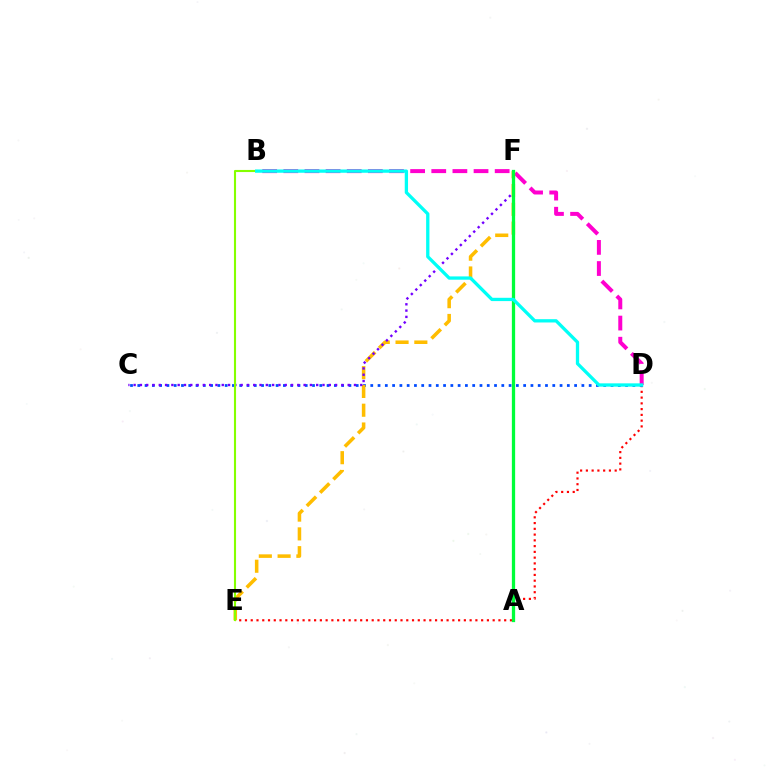{('D', 'E'): [{'color': '#ff0000', 'line_style': 'dotted', 'thickness': 1.57}], ('B', 'D'): [{'color': '#ff00cf', 'line_style': 'dashed', 'thickness': 2.87}, {'color': '#00fff6', 'line_style': 'solid', 'thickness': 2.37}], ('C', 'D'): [{'color': '#004bff', 'line_style': 'dotted', 'thickness': 1.98}], ('E', 'F'): [{'color': '#ffbd00', 'line_style': 'dashed', 'thickness': 2.55}], ('C', 'F'): [{'color': '#7200ff', 'line_style': 'dotted', 'thickness': 1.71}], ('A', 'F'): [{'color': '#00ff39', 'line_style': 'solid', 'thickness': 2.36}], ('B', 'E'): [{'color': '#84ff00', 'line_style': 'solid', 'thickness': 1.52}]}